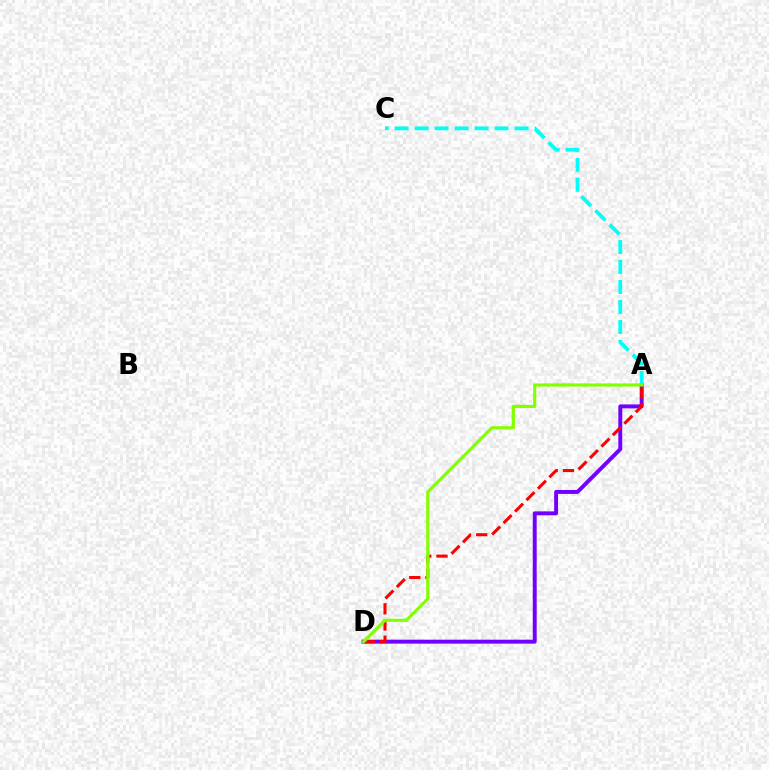{('A', 'D'): [{'color': '#7200ff', 'line_style': 'solid', 'thickness': 2.83}, {'color': '#ff0000', 'line_style': 'dashed', 'thickness': 2.2}, {'color': '#84ff00', 'line_style': 'solid', 'thickness': 2.28}], ('A', 'C'): [{'color': '#00fff6', 'line_style': 'dashed', 'thickness': 2.71}]}